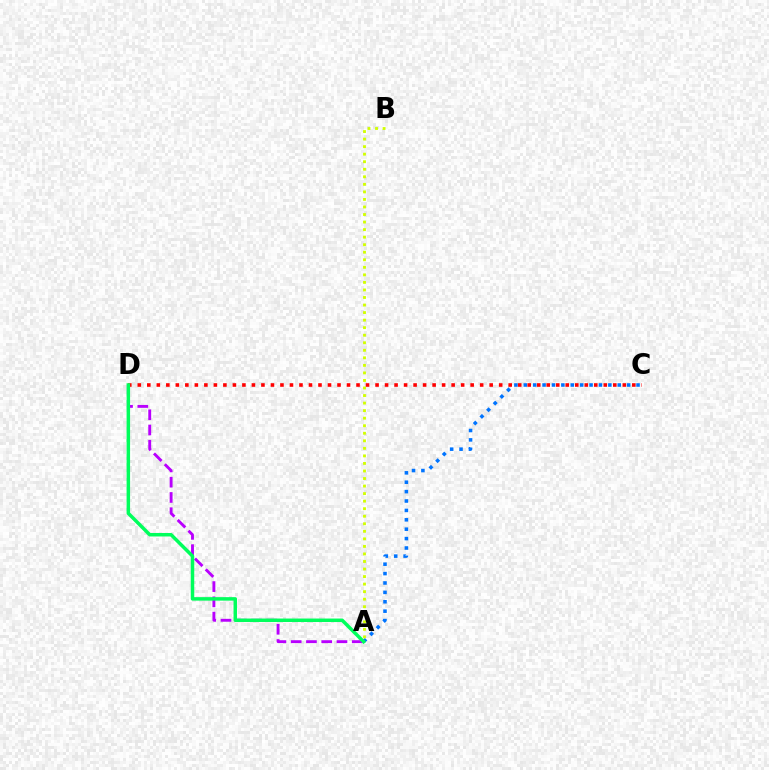{('A', 'D'): [{'color': '#b900ff', 'line_style': 'dashed', 'thickness': 2.07}, {'color': '#00ff5c', 'line_style': 'solid', 'thickness': 2.51}], ('A', 'C'): [{'color': '#0074ff', 'line_style': 'dotted', 'thickness': 2.55}], ('A', 'B'): [{'color': '#d1ff00', 'line_style': 'dotted', 'thickness': 2.05}], ('C', 'D'): [{'color': '#ff0000', 'line_style': 'dotted', 'thickness': 2.58}]}